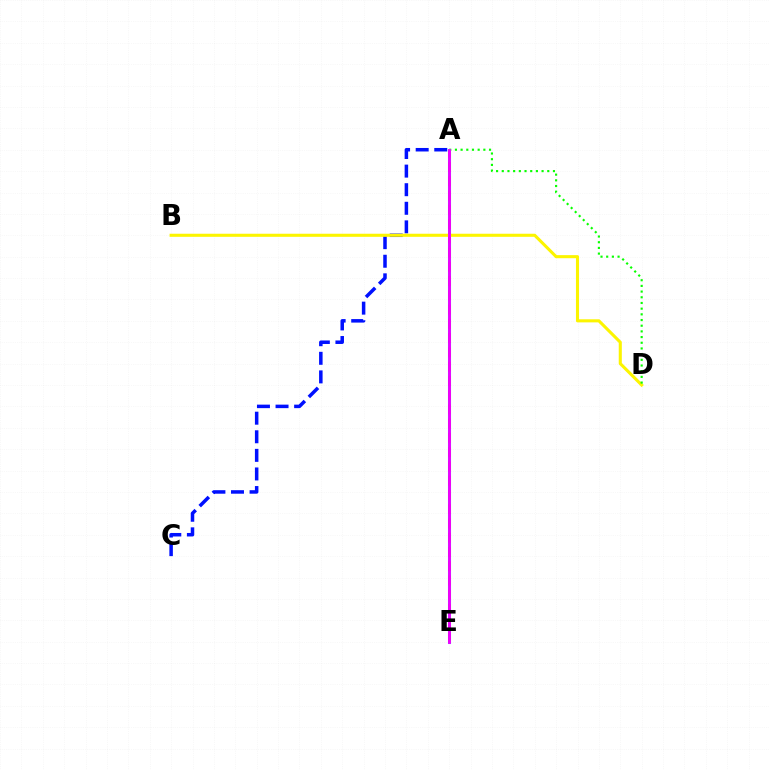{('A', 'E'): [{'color': '#00fff6', 'line_style': 'solid', 'thickness': 2.21}, {'color': '#ff0000', 'line_style': 'dashed', 'thickness': 1.94}, {'color': '#ee00ff', 'line_style': 'solid', 'thickness': 2.08}], ('A', 'C'): [{'color': '#0010ff', 'line_style': 'dashed', 'thickness': 2.53}], ('B', 'D'): [{'color': '#fcf500', 'line_style': 'solid', 'thickness': 2.22}], ('A', 'D'): [{'color': '#08ff00', 'line_style': 'dotted', 'thickness': 1.55}]}